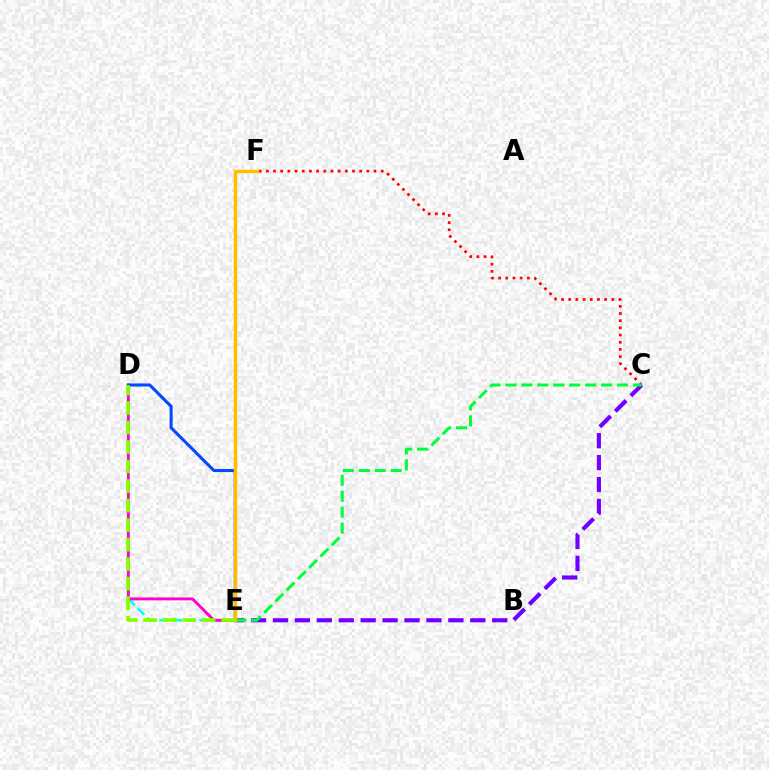{('D', 'E'): [{'color': '#00fff6', 'line_style': 'dashed', 'thickness': 1.81}, {'color': '#ff00cf', 'line_style': 'solid', 'thickness': 2.07}, {'color': '#004bff', 'line_style': 'solid', 'thickness': 2.2}, {'color': '#84ff00', 'line_style': 'dashed', 'thickness': 2.65}], ('C', 'F'): [{'color': '#ff0000', 'line_style': 'dotted', 'thickness': 1.95}], ('C', 'E'): [{'color': '#7200ff', 'line_style': 'dashed', 'thickness': 2.98}, {'color': '#00ff39', 'line_style': 'dashed', 'thickness': 2.16}], ('E', 'F'): [{'color': '#ffbd00', 'line_style': 'solid', 'thickness': 2.47}]}